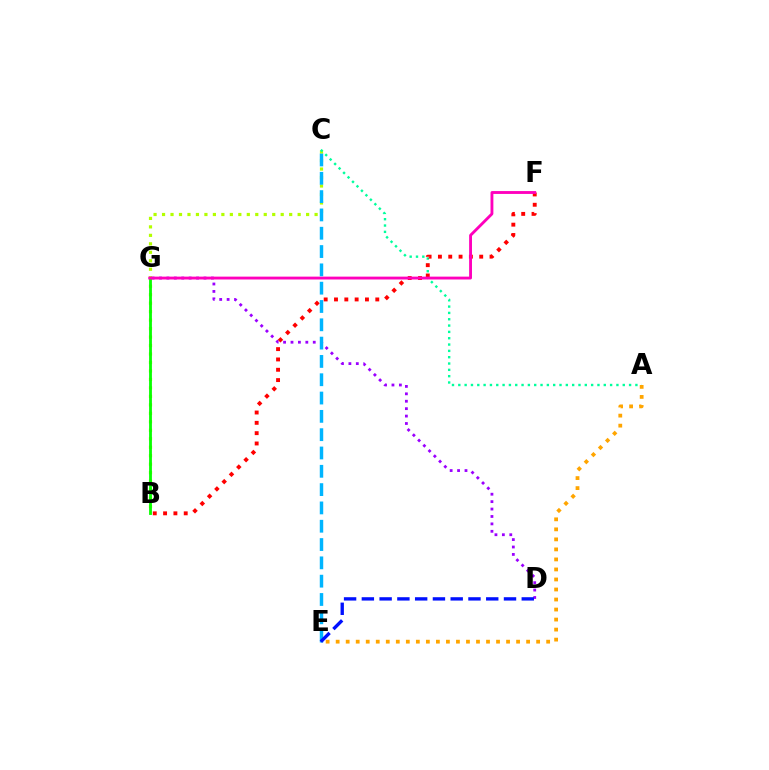{('B', 'C'): [{'color': '#b3ff00', 'line_style': 'dotted', 'thickness': 2.3}], ('A', 'C'): [{'color': '#00ff9d', 'line_style': 'dotted', 'thickness': 1.72}], ('D', 'G'): [{'color': '#9b00ff', 'line_style': 'dotted', 'thickness': 2.02}], ('B', 'F'): [{'color': '#ff0000', 'line_style': 'dotted', 'thickness': 2.8}], ('B', 'G'): [{'color': '#08ff00', 'line_style': 'solid', 'thickness': 2.03}], ('A', 'E'): [{'color': '#ffa500', 'line_style': 'dotted', 'thickness': 2.72}], ('F', 'G'): [{'color': '#ff00bd', 'line_style': 'solid', 'thickness': 2.06}], ('C', 'E'): [{'color': '#00b5ff', 'line_style': 'dashed', 'thickness': 2.49}], ('D', 'E'): [{'color': '#0010ff', 'line_style': 'dashed', 'thickness': 2.41}]}